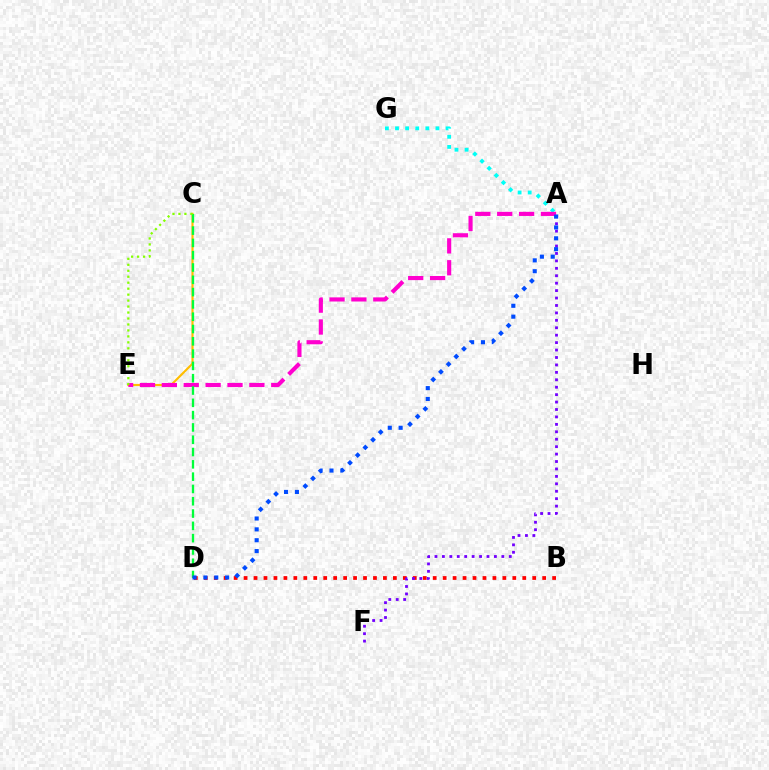{('B', 'D'): [{'color': '#ff0000', 'line_style': 'dotted', 'thickness': 2.7}], ('A', 'G'): [{'color': '#00fff6', 'line_style': 'dotted', 'thickness': 2.75}], ('A', 'F'): [{'color': '#7200ff', 'line_style': 'dotted', 'thickness': 2.02}], ('C', 'E'): [{'color': '#ffbd00', 'line_style': 'solid', 'thickness': 1.55}, {'color': '#84ff00', 'line_style': 'dotted', 'thickness': 1.62}], ('A', 'E'): [{'color': '#ff00cf', 'line_style': 'dashed', 'thickness': 2.97}], ('C', 'D'): [{'color': '#00ff39', 'line_style': 'dashed', 'thickness': 1.67}], ('A', 'D'): [{'color': '#004bff', 'line_style': 'dotted', 'thickness': 2.95}]}